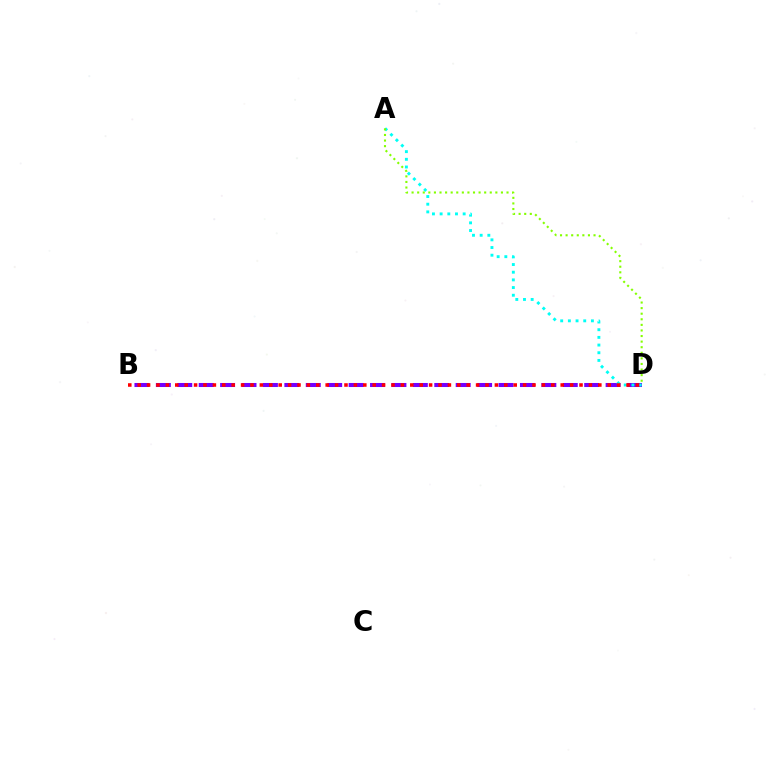{('B', 'D'): [{'color': '#7200ff', 'line_style': 'dashed', 'thickness': 2.91}, {'color': '#ff0000', 'line_style': 'dotted', 'thickness': 2.55}], ('A', 'D'): [{'color': '#00fff6', 'line_style': 'dotted', 'thickness': 2.09}, {'color': '#84ff00', 'line_style': 'dotted', 'thickness': 1.52}]}